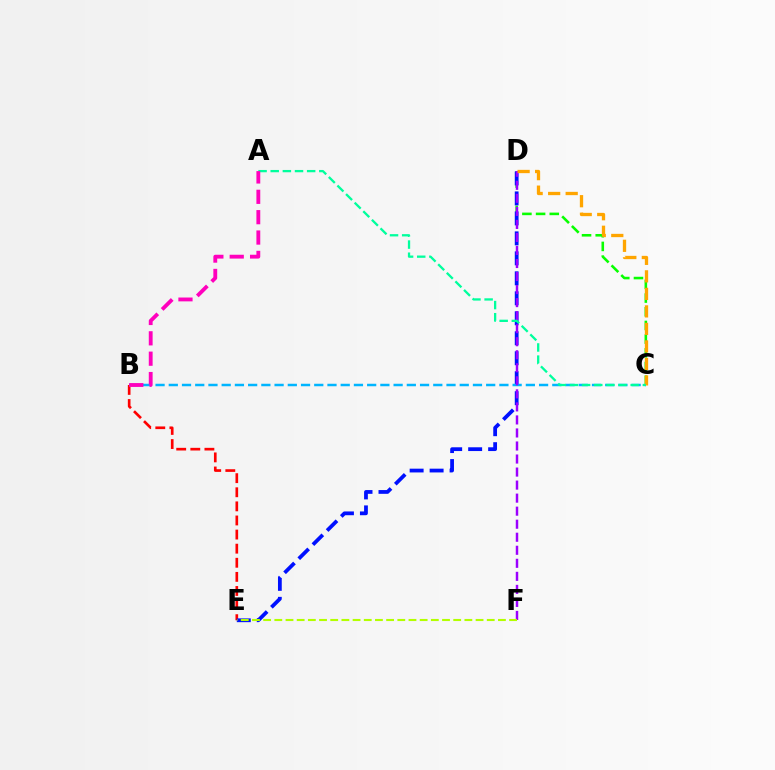{('C', 'D'): [{'color': '#08ff00', 'line_style': 'dashed', 'thickness': 1.86}, {'color': '#ffa500', 'line_style': 'dashed', 'thickness': 2.38}], ('B', 'E'): [{'color': '#ff0000', 'line_style': 'dashed', 'thickness': 1.92}], ('D', 'E'): [{'color': '#0010ff', 'line_style': 'dashed', 'thickness': 2.71}], ('B', 'C'): [{'color': '#00b5ff', 'line_style': 'dashed', 'thickness': 1.8}], ('D', 'F'): [{'color': '#9b00ff', 'line_style': 'dashed', 'thickness': 1.77}], ('E', 'F'): [{'color': '#b3ff00', 'line_style': 'dashed', 'thickness': 1.52}], ('A', 'C'): [{'color': '#00ff9d', 'line_style': 'dashed', 'thickness': 1.65}], ('A', 'B'): [{'color': '#ff00bd', 'line_style': 'dashed', 'thickness': 2.77}]}